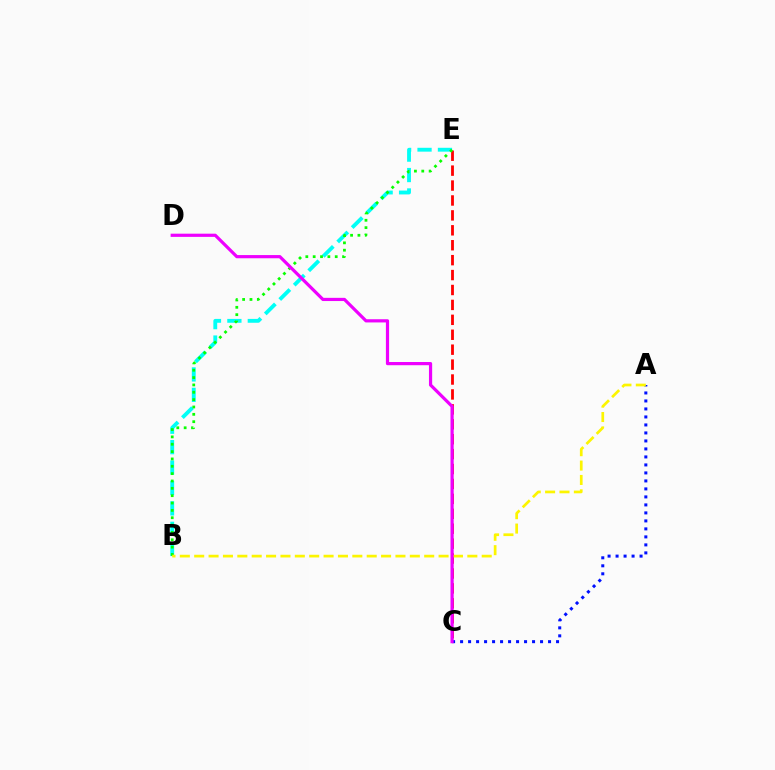{('A', 'C'): [{'color': '#0010ff', 'line_style': 'dotted', 'thickness': 2.17}], ('B', 'E'): [{'color': '#00fff6', 'line_style': 'dashed', 'thickness': 2.77}, {'color': '#08ff00', 'line_style': 'dotted', 'thickness': 2.0}], ('C', 'E'): [{'color': '#ff0000', 'line_style': 'dashed', 'thickness': 2.03}], ('A', 'B'): [{'color': '#fcf500', 'line_style': 'dashed', 'thickness': 1.95}], ('C', 'D'): [{'color': '#ee00ff', 'line_style': 'solid', 'thickness': 2.3}]}